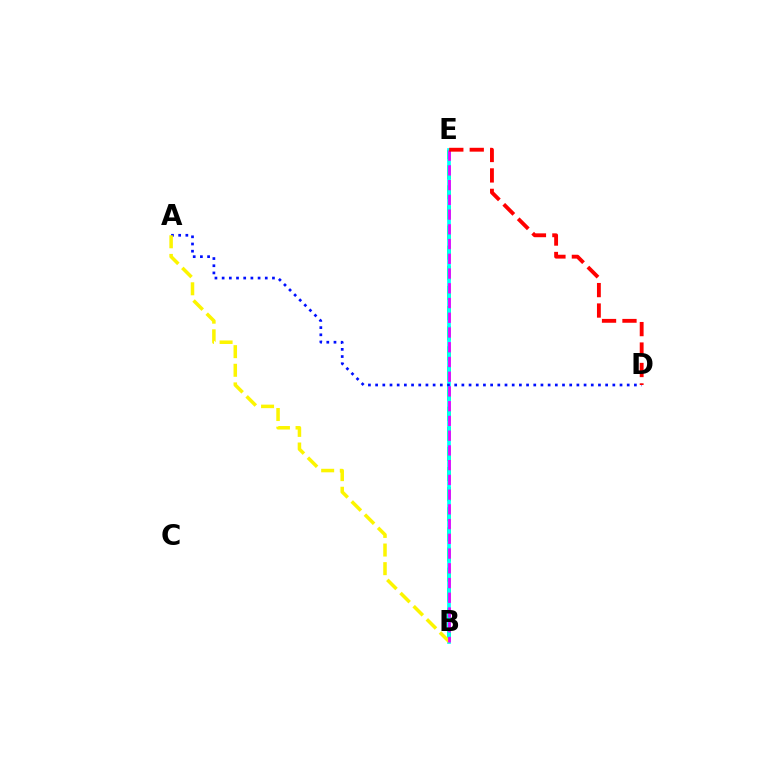{('B', 'E'): [{'color': '#08ff00', 'line_style': 'dashed', 'thickness': 2.73}, {'color': '#00fff6', 'line_style': 'solid', 'thickness': 2.66}, {'color': '#ee00ff', 'line_style': 'dashed', 'thickness': 2.0}], ('A', 'D'): [{'color': '#0010ff', 'line_style': 'dotted', 'thickness': 1.95}], ('A', 'B'): [{'color': '#fcf500', 'line_style': 'dashed', 'thickness': 2.53}], ('D', 'E'): [{'color': '#ff0000', 'line_style': 'dashed', 'thickness': 2.78}]}